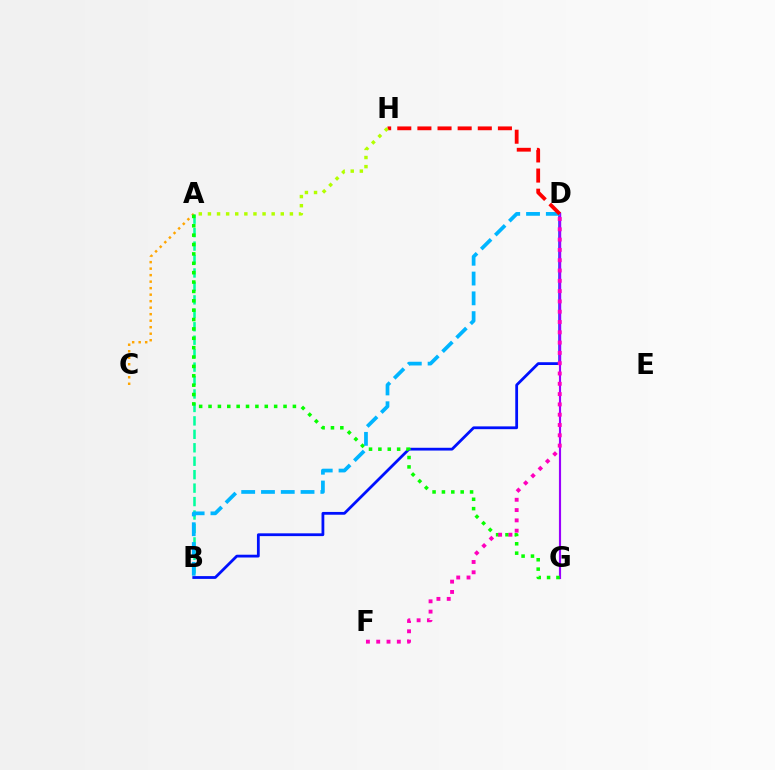{('A', 'C'): [{'color': '#ffa500', 'line_style': 'dotted', 'thickness': 1.77}], ('A', 'B'): [{'color': '#00ff9d', 'line_style': 'dashed', 'thickness': 1.83}], ('B', 'D'): [{'color': '#0010ff', 'line_style': 'solid', 'thickness': 2.01}, {'color': '#00b5ff', 'line_style': 'dashed', 'thickness': 2.69}], ('D', 'G'): [{'color': '#9b00ff', 'line_style': 'solid', 'thickness': 1.55}], ('A', 'G'): [{'color': '#08ff00', 'line_style': 'dotted', 'thickness': 2.55}], ('D', 'H'): [{'color': '#ff0000', 'line_style': 'dashed', 'thickness': 2.73}], ('D', 'F'): [{'color': '#ff00bd', 'line_style': 'dotted', 'thickness': 2.8}], ('A', 'H'): [{'color': '#b3ff00', 'line_style': 'dotted', 'thickness': 2.47}]}